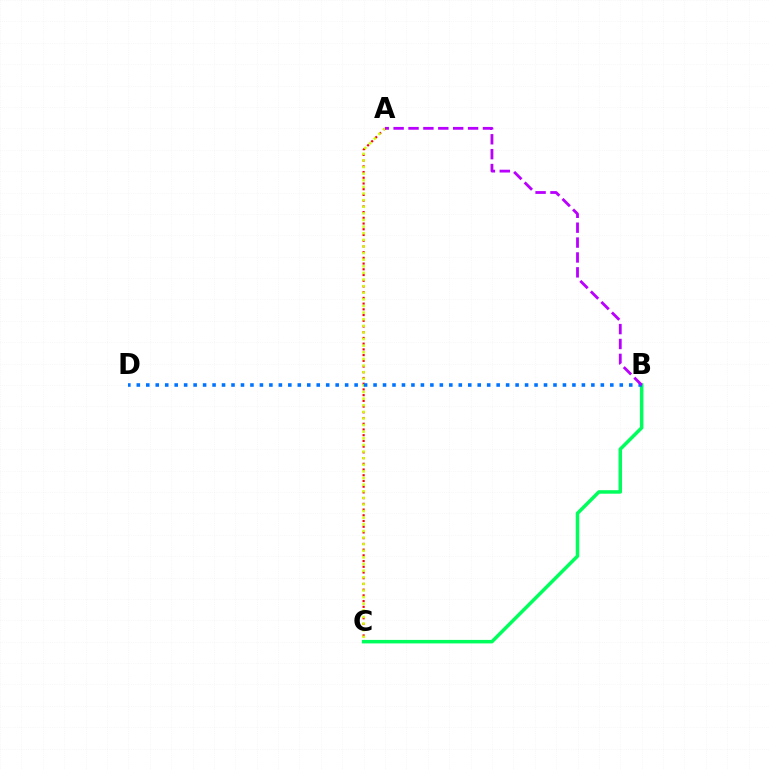{('A', 'C'): [{'color': '#ff0000', 'line_style': 'dotted', 'thickness': 1.55}, {'color': '#d1ff00', 'line_style': 'dotted', 'thickness': 1.8}], ('B', 'C'): [{'color': '#00ff5c', 'line_style': 'solid', 'thickness': 2.52}], ('B', 'D'): [{'color': '#0074ff', 'line_style': 'dotted', 'thickness': 2.57}], ('A', 'B'): [{'color': '#b900ff', 'line_style': 'dashed', 'thickness': 2.02}]}